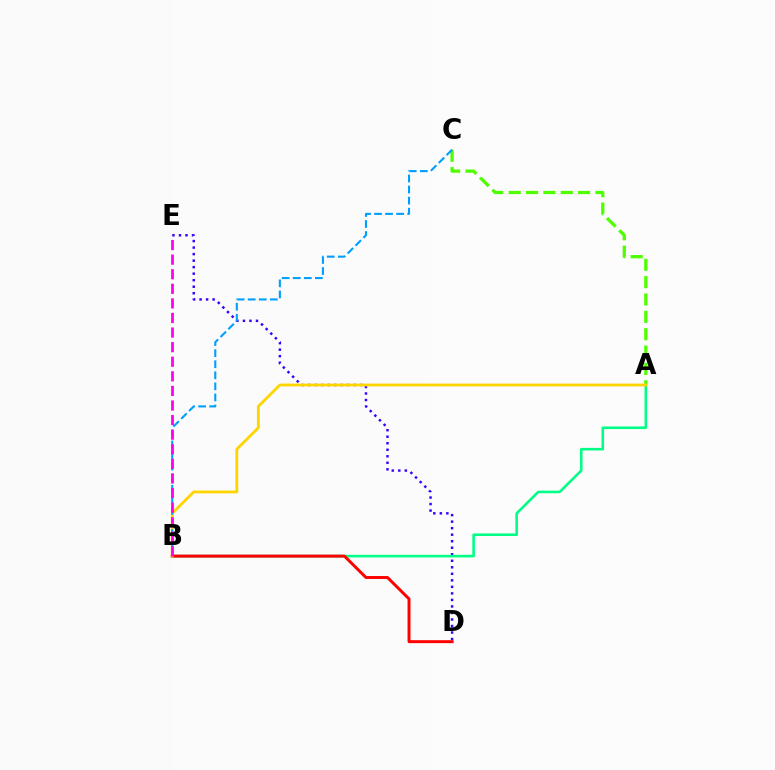{('A', 'C'): [{'color': '#4fff00', 'line_style': 'dashed', 'thickness': 2.36}], ('D', 'E'): [{'color': '#3700ff', 'line_style': 'dotted', 'thickness': 1.77}], ('A', 'B'): [{'color': '#00ff86', 'line_style': 'solid', 'thickness': 1.86}, {'color': '#ffd500', 'line_style': 'solid', 'thickness': 2.02}], ('B', 'D'): [{'color': '#ff0000', 'line_style': 'solid', 'thickness': 2.12}], ('B', 'C'): [{'color': '#009eff', 'line_style': 'dashed', 'thickness': 1.5}], ('B', 'E'): [{'color': '#ff00ed', 'line_style': 'dashed', 'thickness': 1.98}]}